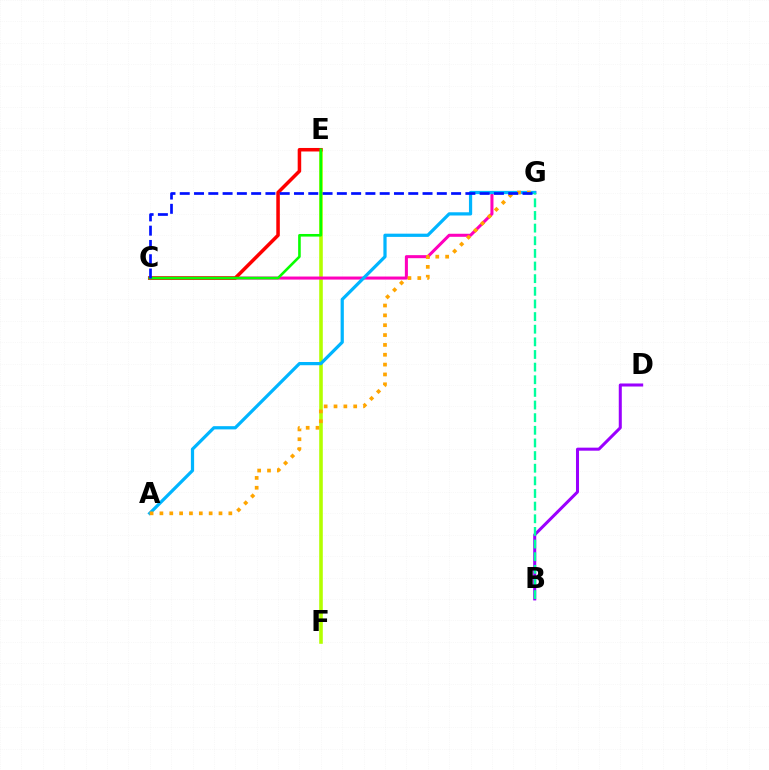{('E', 'F'): [{'color': '#b3ff00', 'line_style': 'solid', 'thickness': 2.59}], ('C', 'G'): [{'color': '#ff00bd', 'line_style': 'solid', 'thickness': 2.19}, {'color': '#0010ff', 'line_style': 'dashed', 'thickness': 1.94}], ('A', 'G'): [{'color': '#00b5ff', 'line_style': 'solid', 'thickness': 2.32}, {'color': '#ffa500', 'line_style': 'dotted', 'thickness': 2.67}], ('B', 'D'): [{'color': '#9b00ff', 'line_style': 'solid', 'thickness': 2.18}], ('C', 'E'): [{'color': '#ff0000', 'line_style': 'solid', 'thickness': 2.53}, {'color': '#08ff00', 'line_style': 'solid', 'thickness': 1.88}], ('B', 'G'): [{'color': '#00ff9d', 'line_style': 'dashed', 'thickness': 1.72}]}